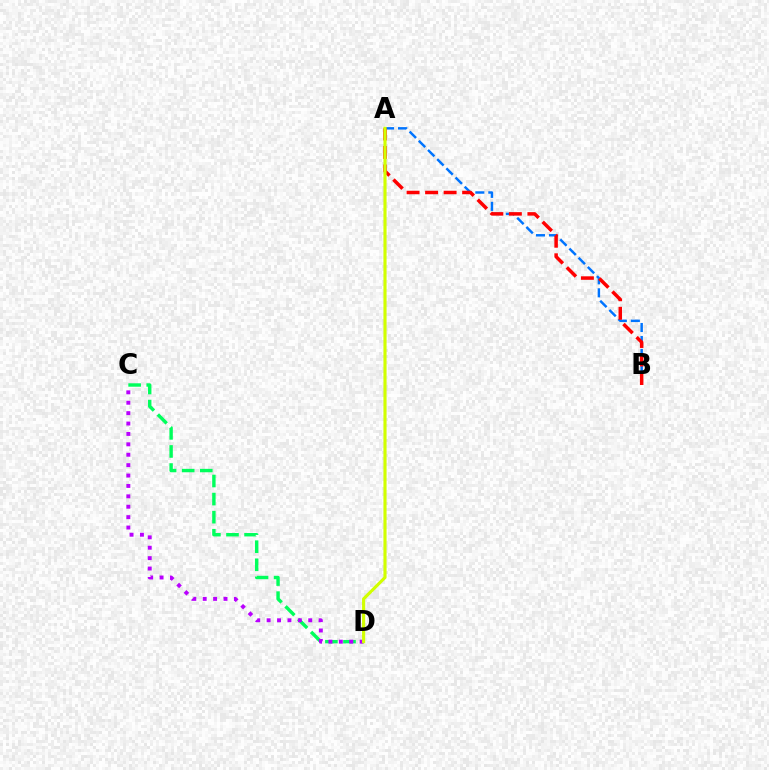{('A', 'B'): [{'color': '#0074ff', 'line_style': 'dashed', 'thickness': 1.76}, {'color': '#ff0000', 'line_style': 'dashed', 'thickness': 2.52}], ('C', 'D'): [{'color': '#00ff5c', 'line_style': 'dashed', 'thickness': 2.46}, {'color': '#b900ff', 'line_style': 'dotted', 'thickness': 2.83}], ('A', 'D'): [{'color': '#d1ff00', 'line_style': 'solid', 'thickness': 2.25}]}